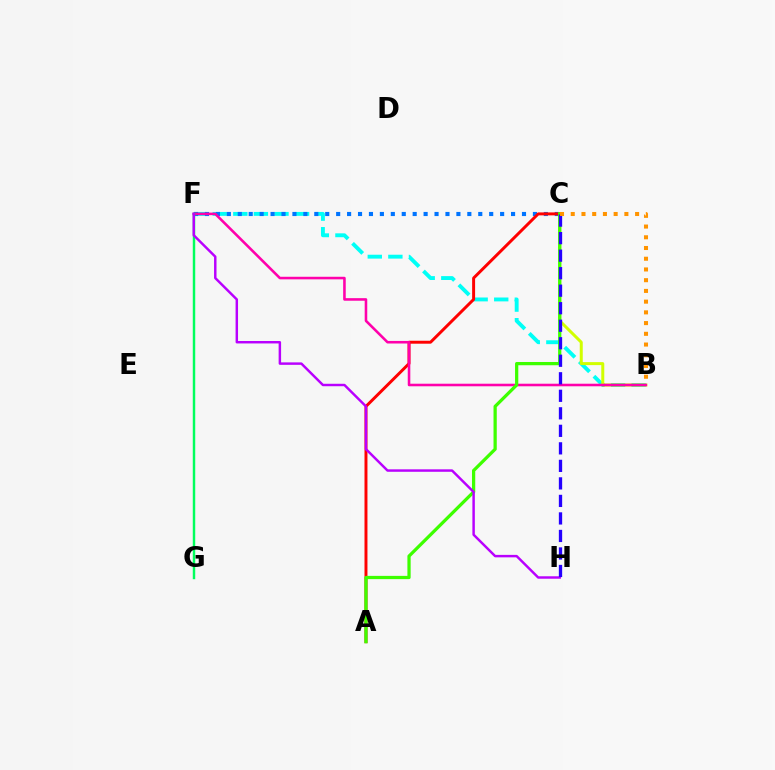{('B', 'F'): [{'color': '#00fff6', 'line_style': 'dashed', 'thickness': 2.8}, {'color': '#ff00ac', 'line_style': 'solid', 'thickness': 1.85}], ('C', 'F'): [{'color': '#0074ff', 'line_style': 'dotted', 'thickness': 2.97}], ('B', 'C'): [{'color': '#d1ff00', 'line_style': 'solid', 'thickness': 2.15}, {'color': '#ff9400', 'line_style': 'dotted', 'thickness': 2.91}], ('A', 'C'): [{'color': '#ff0000', 'line_style': 'solid', 'thickness': 2.13}, {'color': '#3dff00', 'line_style': 'solid', 'thickness': 2.34}], ('F', 'G'): [{'color': '#00ff5c', 'line_style': 'solid', 'thickness': 1.77}], ('F', 'H'): [{'color': '#b900ff', 'line_style': 'solid', 'thickness': 1.77}], ('C', 'H'): [{'color': '#2500ff', 'line_style': 'dashed', 'thickness': 2.38}]}